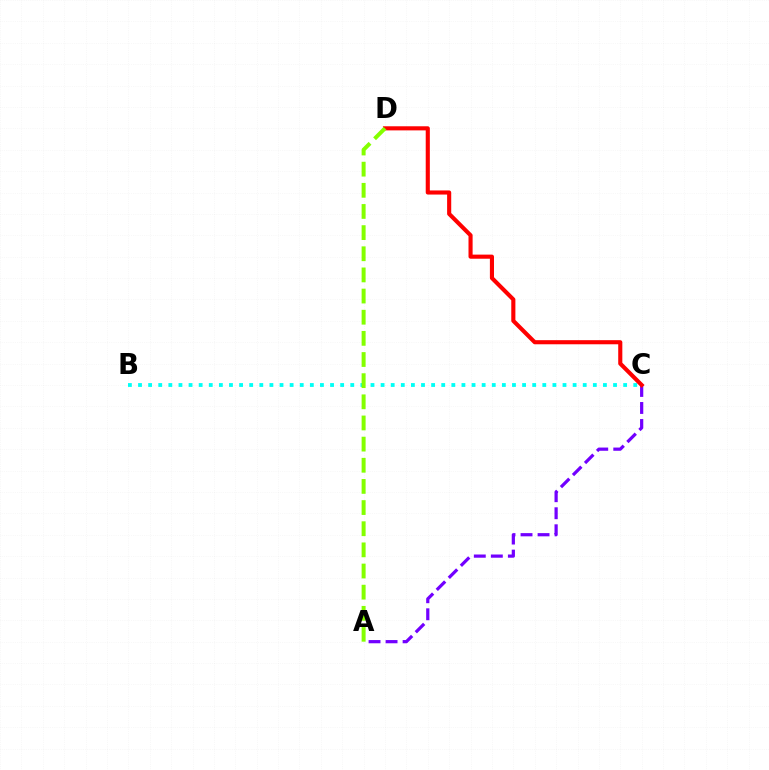{('B', 'C'): [{'color': '#00fff6', 'line_style': 'dotted', 'thickness': 2.75}], ('A', 'C'): [{'color': '#7200ff', 'line_style': 'dashed', 'thickness': 2.31}], ('C', 'D'): [{'color': '#ff0000', 'line_style': 'solid', 'thickness': 2.96}], ('A', 'D'): [{'color': '#84ff00', 'line_style': 'dashed', 'thickness': 2.87}]}